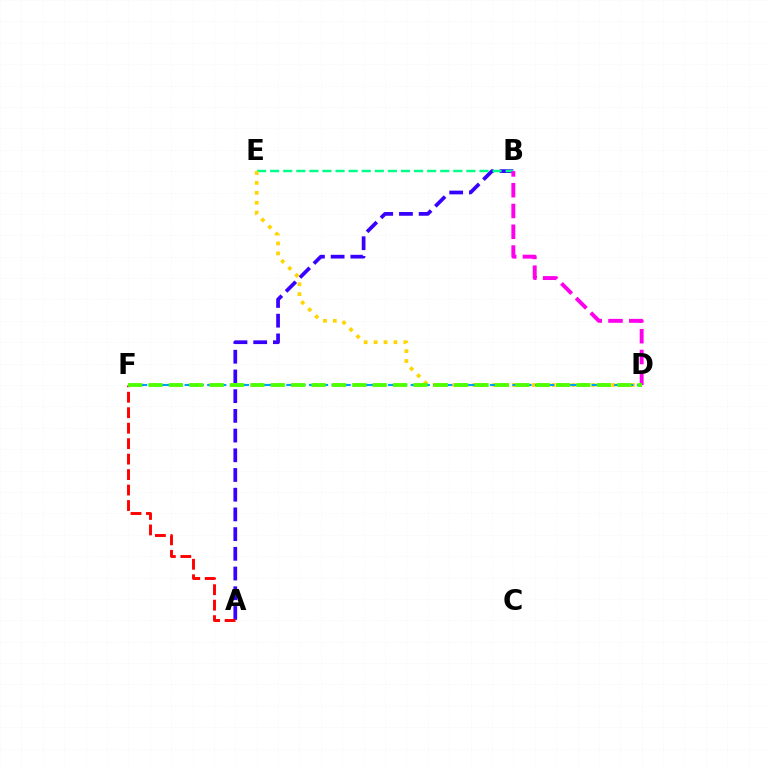{('A', 'B'): [{'color': '#3700ff', 'line_style': 'dashed', 'thickness': 2.68}], ('B', 'E'): [{'color': '#00ff86', 'line_style': 'dashed', 'thickness': 1.78}], ('D', 'E'): [{'color': '#ffd500', 'line_style': 'dotted', 'thickness': 2.69}], ('B', 'D'): [{'color': '#ff00ed', 'line_style': 'dashed', 'thickness': 2.82}], ('A', 'F'): [{'color': '#ff0000', 'line_style': 'dashed', 'thickness': 2.1}], ('D', 'F'): [{'color': '#009eff', 'line_style': 'dashed', 'thickness': 1.54}, {'color': '#4fff00', 'line_style': 'dashed', 'thickness': 2.77}]}